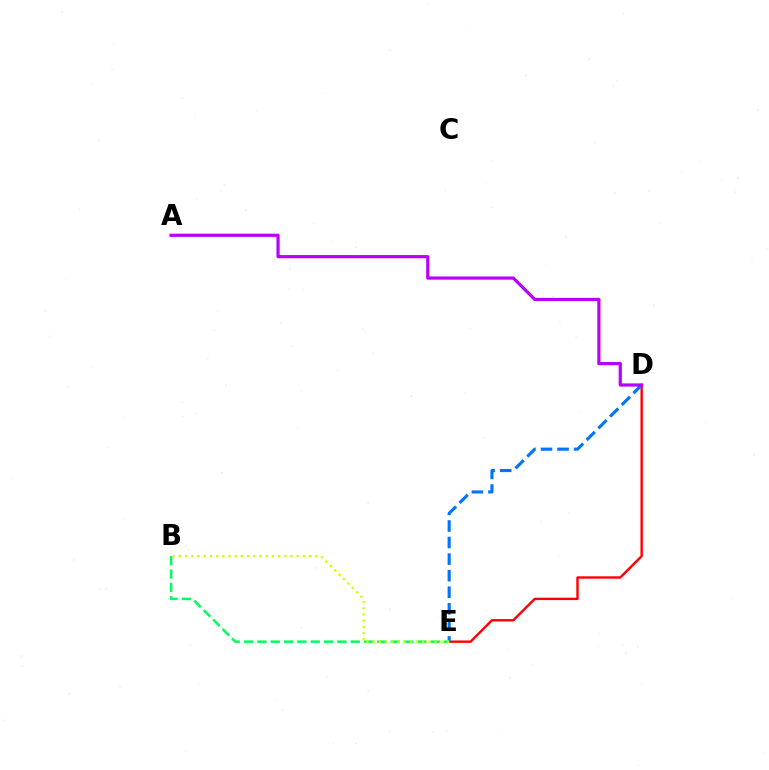{('D', 'E'): [{'color': '#ff0000', 'line_style': 'solid', 'thickness': 1.73}, {'color': '#0074ff', 'line_style': 'dashed', 'thickness': 2.25}], ('B', 'E'): [{'color': '#00ff5c', 'line_style': 'dashed', 'thickness': 1.81}, {'color': '#d1ff00', 'line_style': 'dotted', 'thickness': 1.68}], ('A', 'D'): [{'color': '#b900ff', 'line_style': 'solid', 'thickness': 2.3}]}